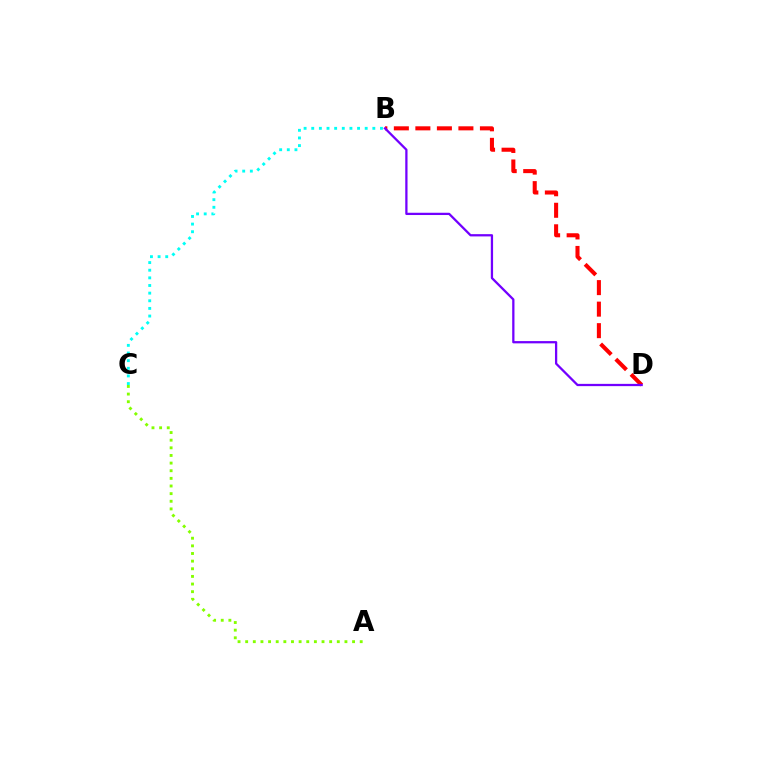{('B', 'C'): [{'color': '#00fff6', 'line_style': 'dotted', 'thickness': 2.08}], ('B', 'D'): [{'color': '#ff0000', 'line_style': 'dashed', 'thickness': 2.92}, {'color': '#7200ff', 'line_style': 'solid', 'thickness': 1.63}], ('A', 'C'): [{'color': '#84ff00', 'line_style': 'dotted', 'thickness': 2.07}]}